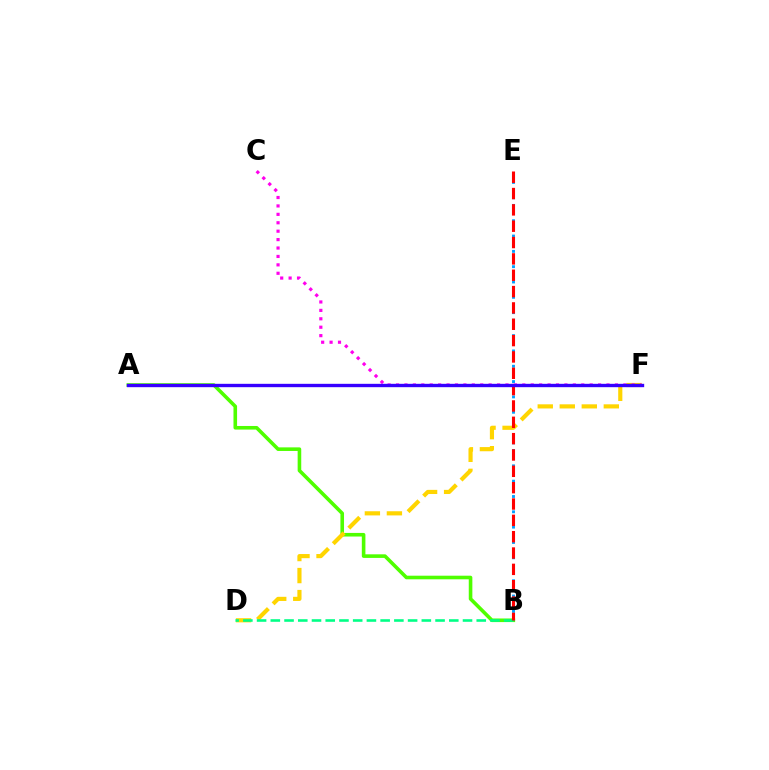{('A', 'B'): [{'color': '#4fff00', 'line_style': 'solid', 'thickness': 2.59}], ('B', 'E'): [{'color': '#009eff', 'line_style': 'dotted', 'thickness': 2.08}, {'color': '#ff0000', 'line_style': 'dashed', 'thickness': 2.22}], ('D', 'F'): [{'color': '#ffd500', 'line_style': 'dashed', 'thickness': 2.99}], ('B', 'D'): [{'color': '#00ff86', 'line_style': 'dashed', 'thickness': 1.87}], ('C', 'F'): [{'color': '#ff00ed', 'line_style': 'dotted', 'thickness': 2.29}], ('A', 'F'): [{'color': '#3700ff', 'line_style': 'solid', 'thickness': 2.42}]}